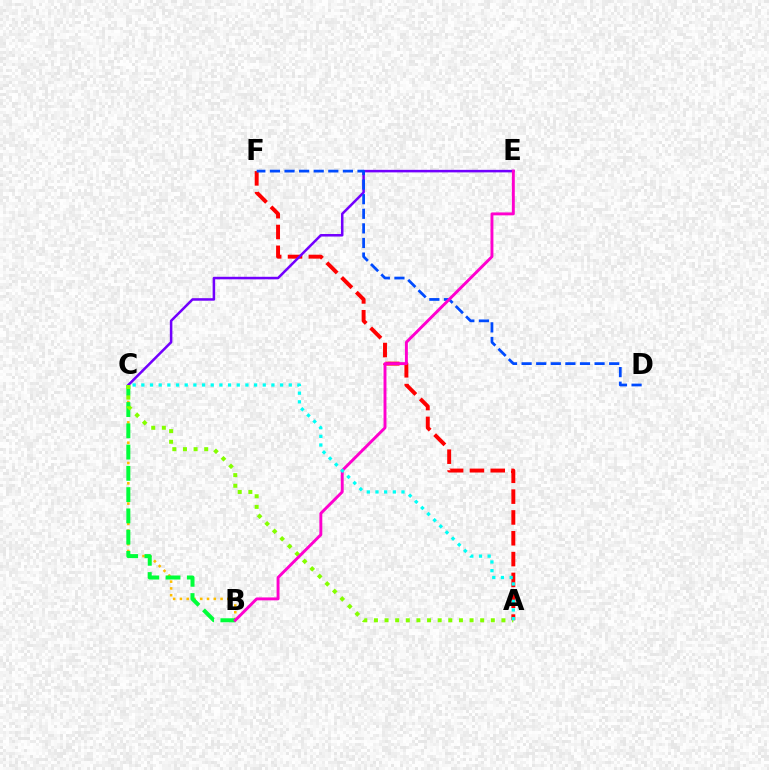{('B', 'C'): [{'color': '#ffbd00', 'line_style': 'dotted', 'thickness': 1.84}, {'color': '#00ff39', 'line_style': 'dashed', 'thickness': 2.89}], ('A', 'F'): [{'color': '#ff0000', 'line_style': 'dashed', 'thickness': 2.83}], ('C', 'E'): [{'color': '#7200ff', 'line_style': 'solid', 'thickness': 1.82}], ('D', 'F'): [{'color': '#004bff', 'line_style': 'dashed', 'thickness': 1.98}], ('A', 'C'): [{'color': '#84ff00', 'line_style': 'dotted', 'thickness': 2.89}, {'color': '#00fff6', 'line_style': 'dotted', 'thickness': 2.36}], ('B', 'E'): [{'color': '#ff00cf', 'line_style': 'solid', 'thickness': 2.1}]}